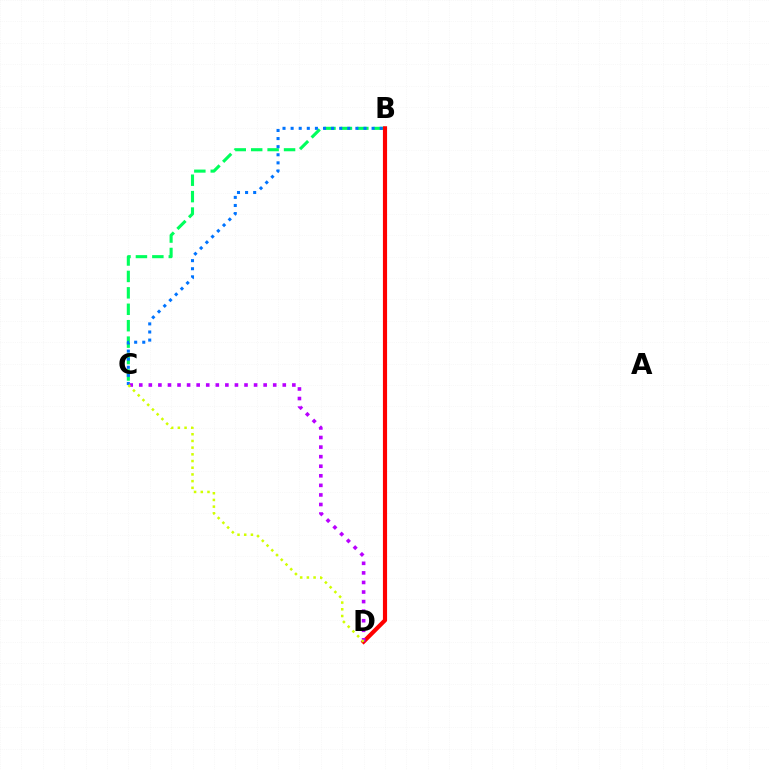{('B', 'C'): [{'color': '#00ff5c', 'line_style': 'dashed', 'thickness': 2.23}, {'color': '#0074ff', 'line_style': 'dotted', 'thickness': 2.2}], ('B', 'D'): [{'color': '#ff0000', 'line_style': 'solid', 'thickness': 2.99}], ('C', 'D'): [{'color': '#b900ff', 'line_style': 'dotted', 'thickness': 2.6}, {'color': '#d1ff00', 'line_style': 'dotted', 'thickness': 1.82}]}